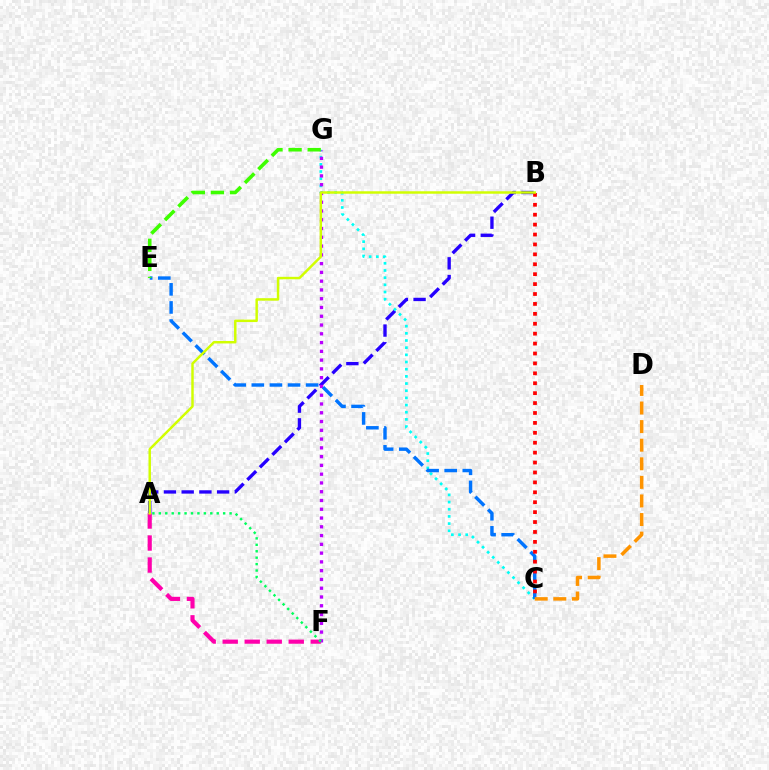{('A', 'B'): [{'color': '#2500ff', 'line_style': 'dashed', 'thickness': 2.41}, {'color': '#d1ff00', 'line_style': 'solid', 'thickness': 1.77}], ('C', 'G'): [{'color': '#00fff6', 'line_style': 'dotted', 'thickness': 1.95}], ('F', 'G'): [{'color': '#b900ff', 'line_style': 'dotted', 'thickness': 2.38}], ('C', 'E'): [{'color': '#0074ff', 'line_style': 'dashed', 'thickness': 2.46}], ('C', 'D'): [{'color': '#ff9400', 'line_style': 'dashed', 'thickness': 2.53}], ('A', 'F'): [{'color': '#ff00ac', 'line_style': 'dashed', 'thickness': 2.99}, {'color': '#00ff5c', 'line_style': 'dotted', 'thickness': 1.75}], ('B', 'C'): [{'color': '#ff0000', 'line_style': 'dotted', 'thickness': 2.69}], ('E', 'G'): [{'color': '#3dff00', 'line_style': 'dashed', 'thickness': 2.59}]}